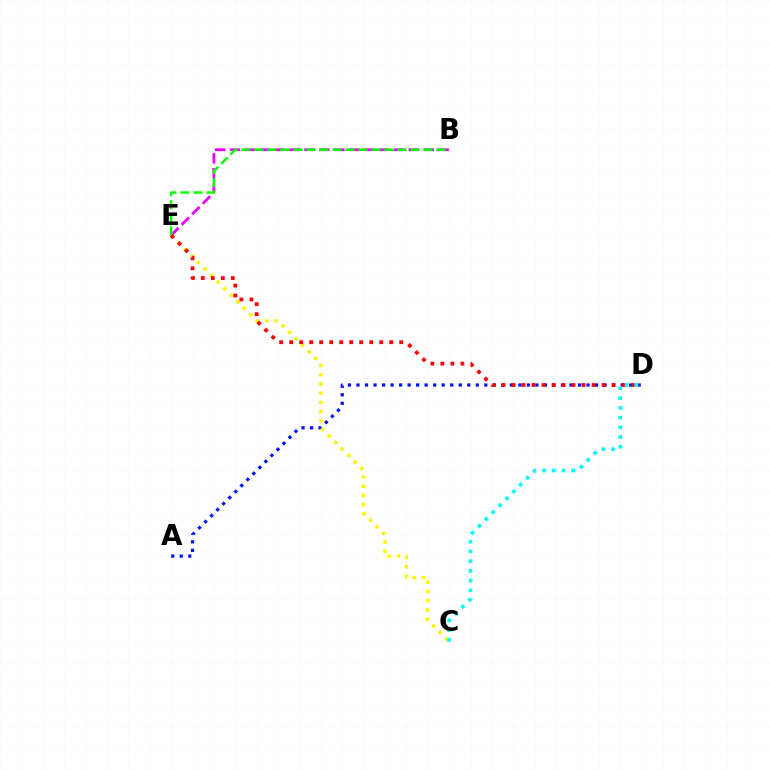{('B', 'E'): [{'color': '#ee00ff', 'line_style': 'dashed', 'thickness': 2.02}, {'color': '#08ff00', 'line_style': 'dashed', 'thickness': 1.77}], ('A', 'D'): [{'color': '#0010ff', 'line_style': 'dotted', 'thickness': 2.32}], ('C', 'E'): [{'color': '#fcf500', 'line_style': 'dotted', 'thickness': 2.51}], ('D', 'E'): [{'color': '#ff0000', 'line_style': 'dotted', 'thickness': 2.72}], ('C', 'D'): [{'color': '#00fff6', 'line_style': 'dotted', 'thickness': 2.64}]}